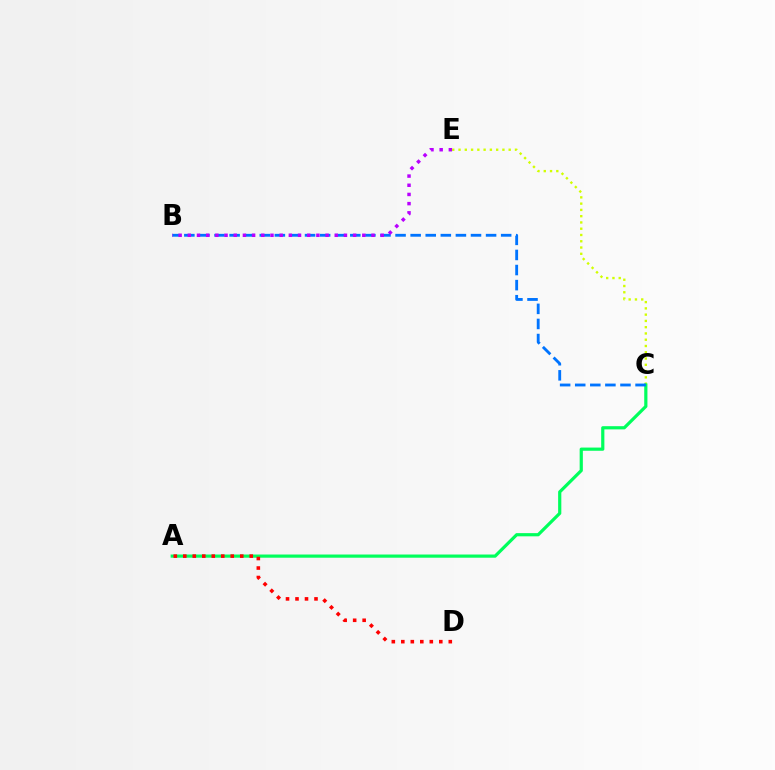{('C', 'E'): [{'color': '#d1ff00', 'line_style': 'dotted', 'thickness': 1.7}], ('A', 'C'): [{'color': '#00ff5c', 'line_style': 'solid', 'thickness': 2.3}], ('B', 'C'): [{'color': '#0074ff', 'line_style': 'dashed', 'thickness': 2.05}], ('A', 'D'): [{'color': '#ff0000', 'line_style': 'dotted', 'thickness': 2.58}], ('B', 'E'): [{'color': '#b900ff', 'line_style': 'dotted', 'thickness': 2.5}]}